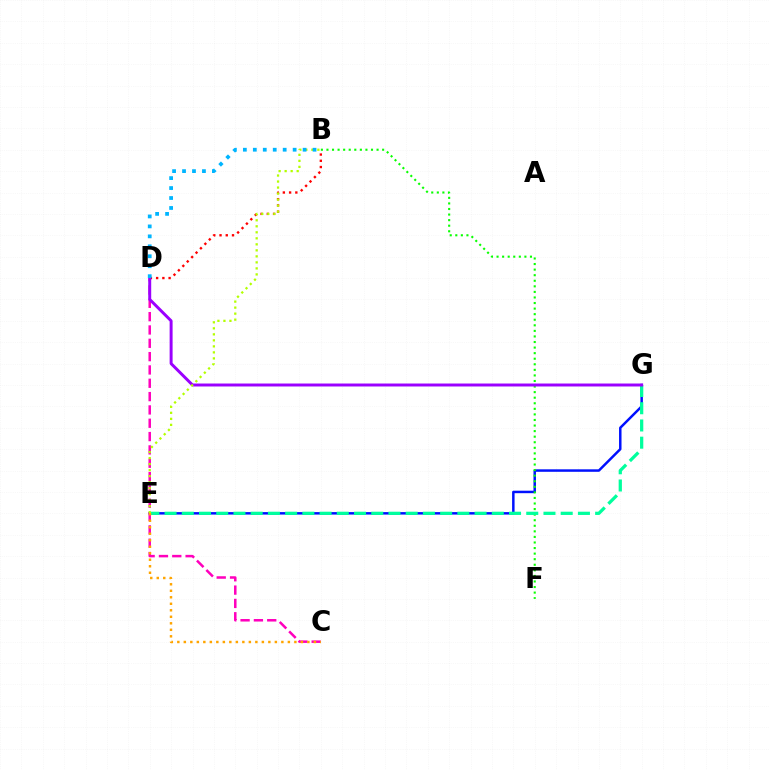{('E', 'G'): [{'color': '#0010ff', 'line_style': 'solid', 'thickness': 1.79}, {'color': '#00ff9d', 'line_style': 'dashed', 'thickness': 2.34}], ('C', 'D'): [{'color': '#ff00bd', 'line_style': 'dashed', 'thickness': 1.81}], ('B', 'F'): [{'color': '#08ff00', 'line_style': 'dotted', 'thickness': 1.51}], ('B', 'D'): [{'color': '#ff0000', 'line_style': 'dotted', 'thickness': 1.7}, {'color': '#00b5ff', 'line_style': 'dotted', 'thickness': 2.7}], ('D', 'G'): [{'color': '#9b00ff', 'line_style': 'solid', 'thickness': 2.13}], ('B', 'E'): [{'color': '#b3ff00', 'line_style': 'dotted', 'thickness': 1.63}], ('C', 'E'): [{'color': '#ffa500', 'line_style': 'dotted', 'thickness': 1.77}]}